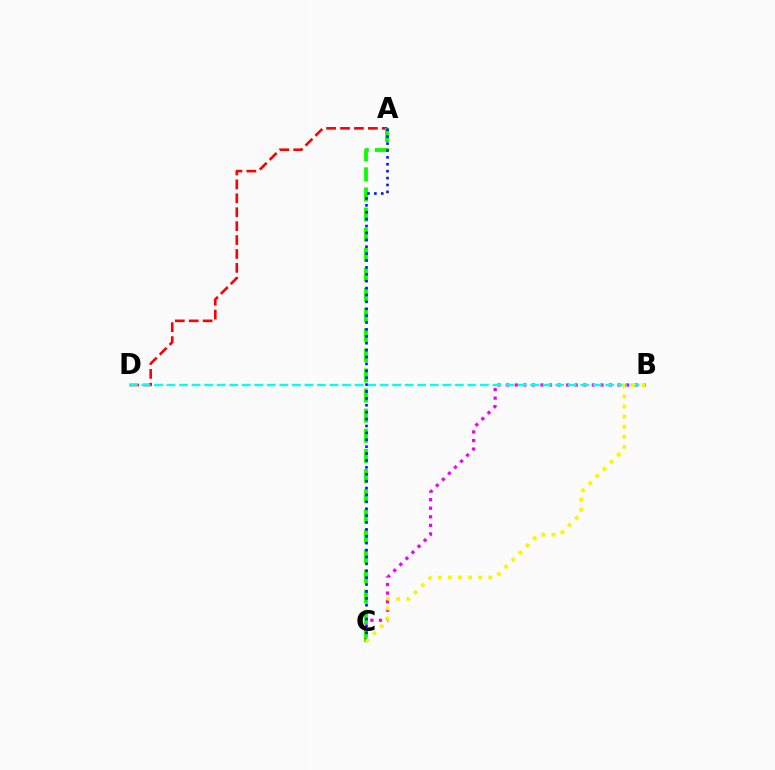{('B', 'C'): [{'color': '#ee00ff', 'line_style': 'dotted', 'thickness': 2.33}, {'color': '#fcf500', 'line_style': 'dotted', 'thickness': 2.74}], ('A', 'D'): [{'color': '#ff0000', 'line_style': 'dashed', 'thickness': 1.89}], ('A', 'C'): [{'color': '#08ff00', 'line_style': 'dashed', 'thickness': 2.73}, {'color': '#0010ff', 'line_style': 'dotted', 'thickness': 1.87}], ('B', 'D'): [{'color': '#00fff6', 'line_style': 'dashed', 'thickness': 1.7}]}